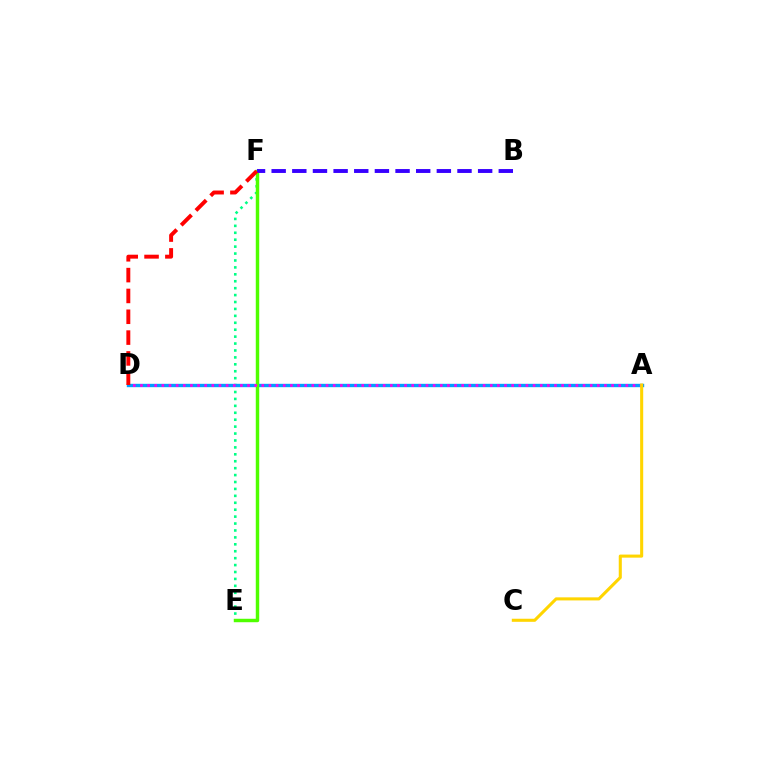{('E', 'F'): [{'color': '#00ff86', 'line_style': 'dotted', 'thickness': 1.88}, {'color': '#4fff00', 'line_style': 'solid', 'thickness': 2.48}], ('A', 'D'): [{'color': '#009eff', 'line_style': 'solid', 'thickness': 2.43}, {'color': '#ff00ed', 'line_style': 'dotted', 'thickness': 1.94}], ('A', 'C'): [{'color': '#ffd500', 'line_style': 'solid', 'thickness': 2.21}], ('B', 'F'): [{'color': '#3700ff', 'line_style': 'dashed', 'thickness': 2.8}], ('D', 'F'): [{'color': '#ff0000', 'line_style': 'dashed', 'thickness': 2.83}]}